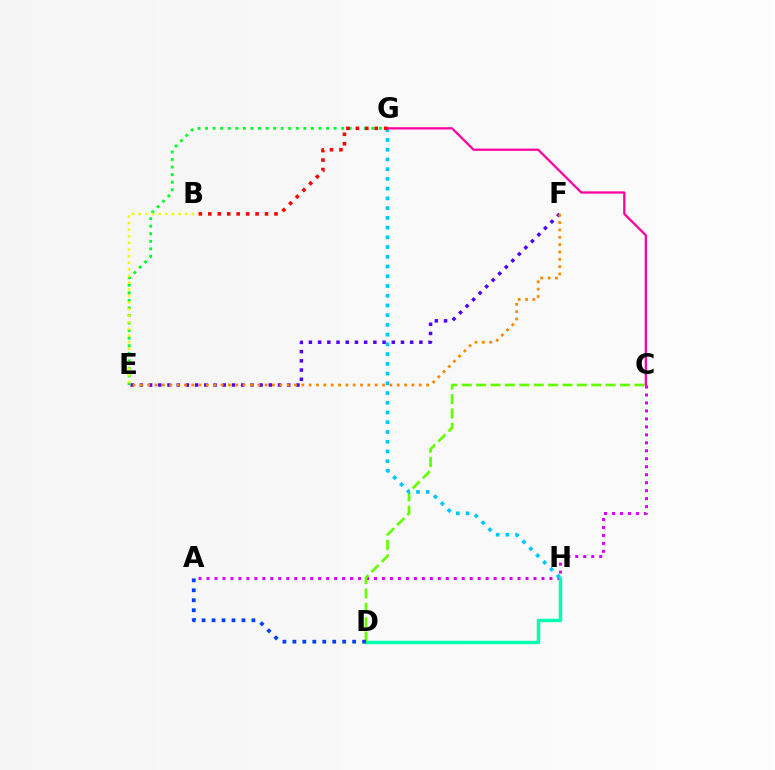{('A', 'C'): [{'color': '#d600ff', 'line_style': 'dotted', 'thickness': 2.17}], ('D', 'H'): [{'color': '#00ffaf', 'line_style': 'solid', 'thickness': 2.49}], ('C', 'D'): [{'color': '#66ff00', 'line_style': 'dashed', 'thickness': 1.95}], ('G', 'H'): [{'color': '#00c7ff', 'line_style': 'dotted', 'thickness': 2.64}], ('E', 'F'): [{'color': '#4f00ff', 'line_style': 'dotted', 'thickness': 2.5}, {'color': '#ff8800', 'line_style': 'dotted', 'thickness': 1.99}], ('E', 'G'): [{'color': '#00ff27', 'line_style': 'dotted', 'thickness': 2.05}], ('A', 'D'): [{'color': '#003fff', 'line_style': 'dotted', 'thickness': 2.71}], ('C', 'G'): [{'color': '#ff00a0', 'line_style': 'solid', 'thickness': 1.63}], ('B', 'G'): [{'color': '#ff0000', 'line_style': 'dotted', 'thickness': 2.57}], ('B', 'E'): [{'color': '#eeff00', 'line_style': 'dotted', 'thickness': 1.8}]}